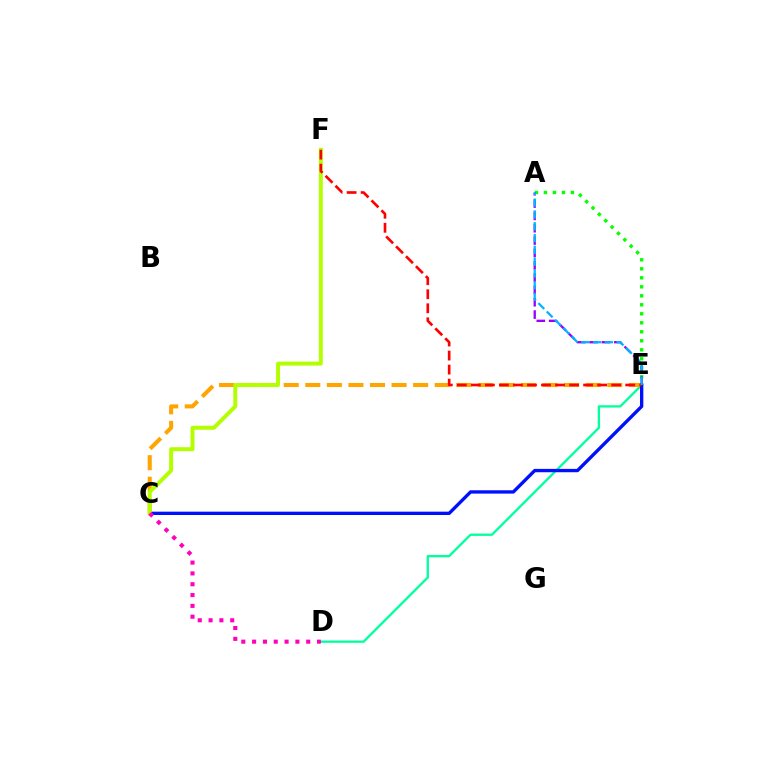{('D', 'E'): [{'color': '#00ff9d', 'line_style': 'solid', 'thickness': 1.66}], ('A', 'E'): [{'color': '#08ff00', 'line_style': 'dotted', 'thickness': 2.44}, {'color': '#9b00ff', 'line_style': 'dashed', 'thickness': 1.68}, {'color': '#00b5ff', 'line_style': 'dashed', 'thickness': 1.6}], ('C', 'E'): [{'color': '#ffa500', 'line_style': 'dashed', 'thickness': 2.93}, {'color': '#0010ff', 'line_style': 'solid', 'thickness': 2.4}], ('C', 'F'): [{'color': '#b3ff00', 'line_style': 'solid', 'thickness': 2.85}], ('E', 'F'): [{'color': '#ff0000', 'line_style': 'dashed', 'thickness': 1.91}], ('C', 'D'): [{'color': '#ff00bd', 'line_style': 'dotted', 'thickness': 2.94}]}